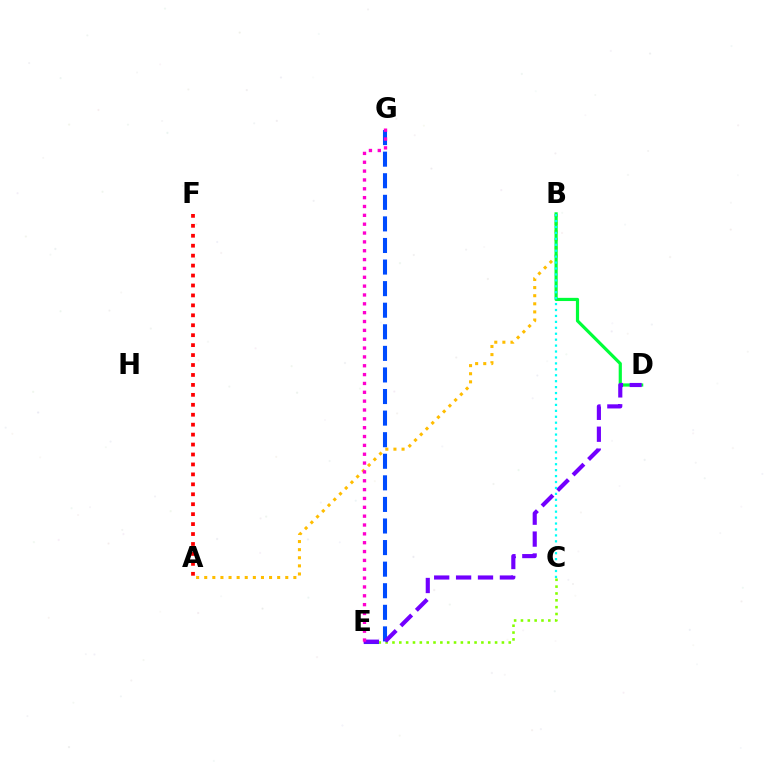{('A', 'B'): [{'color': '#ffbd00', 'line_style': 'dotted', 'thickness': 2.2}], ('C', 'E'): [{'color': '#84ff00', 'line_style': 'dotted', 'thickness': 1.86}], ('A', 'F'): [{'color': '#ff0000', 'line_style': 'dotted', 'thickness': 2.7}], ('E', 'G'): [{'color': '#004bff', 'line_style': 'dashed', 'thickness': 2.93}, {'color': '#ff00cf', 'line_style': 'dotted', 'thickness': 2.4}], ('B', 'D'): [{'color': '#00ff39', 'line_style': 'solid', 'thickness': 2.3}], ('D', 'E'): [{'color': '#7200ff', 'line_style': 'dashed', 'thickness': 2.98}], ('B', 'C'): [{'color': '#00fff6', 'line_style': 'dotted', 'thickness': 1.61}]}